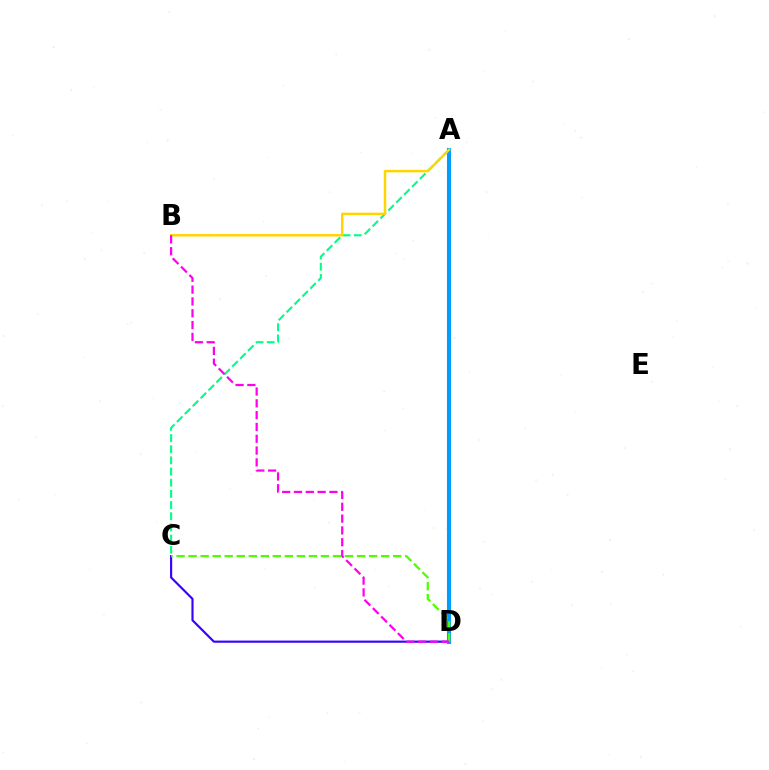{('C', 'D'): [{'color': '#3700ff', 'line_style': 'solid', 'thickness': 1.54}, {'color': '#4fff00', 'line_style': 'dashed', 'thickness': 1.63}], ('A', 'D'): [{'color': '#ff0000', 'line_style': 'solid', 'thickness': 2.52}, {'color': '#009eff', 'line_style': 'solid', 'thickness': 2.92}], ('A', 'C'): [{'color': '#00ff86', 'line_style': 'dashed', 'thickness': 1.52}], ('A', 'B'): [{'color': '#ffd500', 'line_style': 'solid', 'thickness': 1.77}], ('B', 'D'): [{'color': '#ff00ed', 'line_style': 'dashed', 'thickness': 1.6}]}